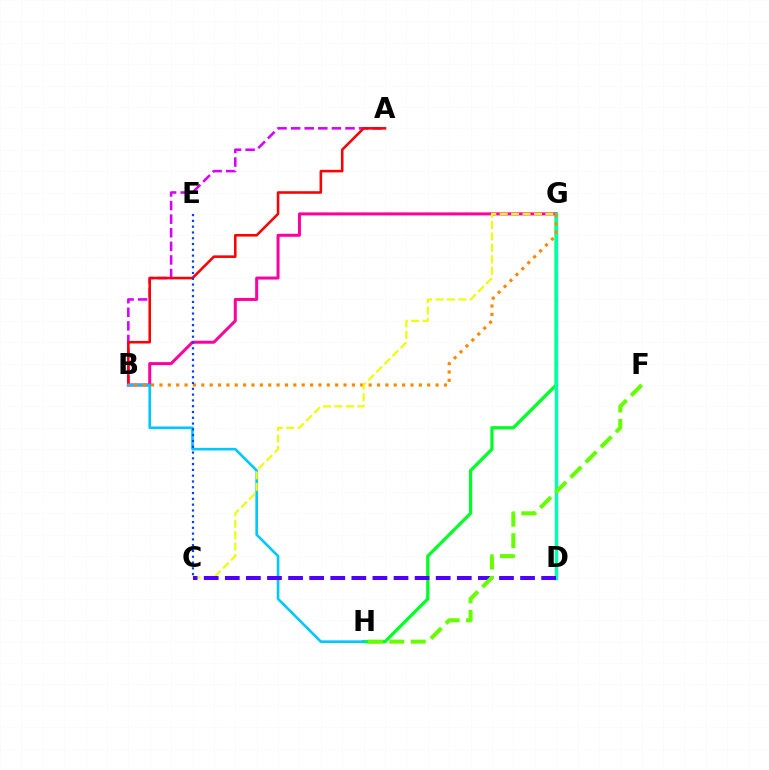{('A', 'B'): [{'color': '#d600ff', 'line_style': 'dashed', 'thickness': 1.85}, {'color': '#ff0000', 'line_style': 'solid', 'thickness': 1.85}], ('G', 'H'): [{'color': '#00ff27', 'line_style': 'solid', 'thickness': 2.33}], ('B', 'G'): [{'color': '#ff00a0', 'line_style': 'solid', 'thickness': 2.17}, {'color': '#ff8800', 'line_style': 'dotted', 'thickness': 2.27}], ('B', 'H'): [{'color': '#00c7ff', 'line_style': 'solid', 'thickness': 1.89}], ('D', 'G'): [{'color': '#00ffaf', 'line_style': 'solid', 'thickness': 2.5}], ('C', 'E'): [{'color': '#003fff', 'line_style': 'dotted', 'thickness': 1.57}], ('C', 'G'): [{'color': '#eeff00', 'line_style': 'dashed', 'thickness': 1.55}], ('C', 'D'): [{'color': '#4f00ff', 'line_style': 'dashed', 'thickness': 2.86}], ('F', 'H'): [{'color': '#66ff00', 'line_style': 'dashed', 'thickness': 2.91}]}